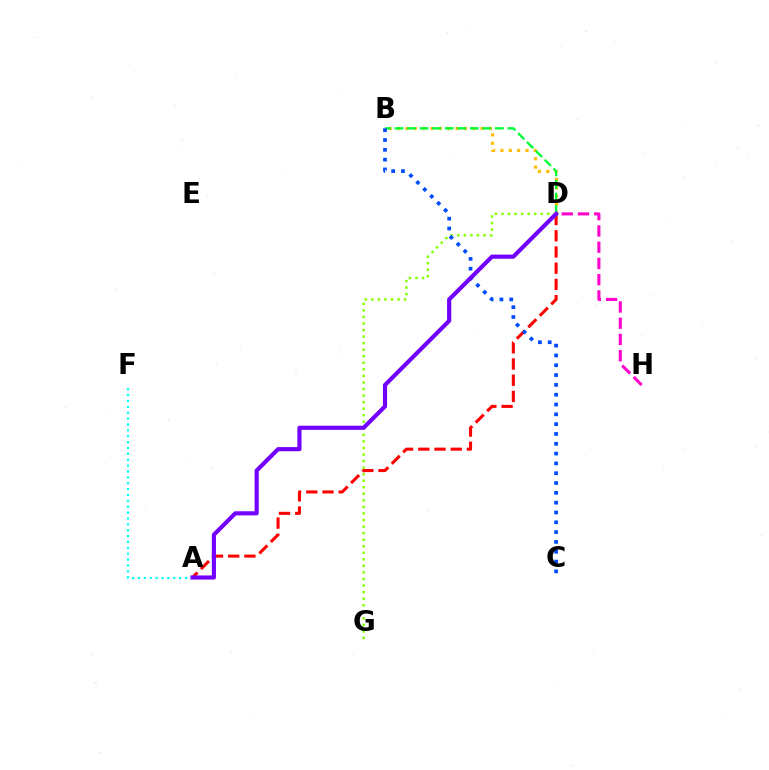{('A', 'D'): [{'color': '#ff0000', 'line_style': 'dashed', 'thickness': 2.2}, {'color': '#7200ff', 'line_style': 'solid', 'thickness': 2.98}], ('A', 'F'): [{'color': '#00fff6', 'line_style': 'dotted', 'thickness': 1.6}], ('D', 'H'): [{'color': '#ff00cf', 'line_style': 'dashed', 'thickness': 2.21}], ('D', 'G'): [{'color': '#84ff00', 'line_style': 'dotted', 'thickness': 1.78}], ('B', 'D'): [{'color': '#ffbd00', 'line_style': 'dotted', 'thickness': 2.27}, {'color': '#00ff39', 'line_style': 'dashed', 'thickness': 1.7}], ('B', 'C'): [{'color': '#004bff', 'line_style': 'dotted', 'thickness': 2.67}]}